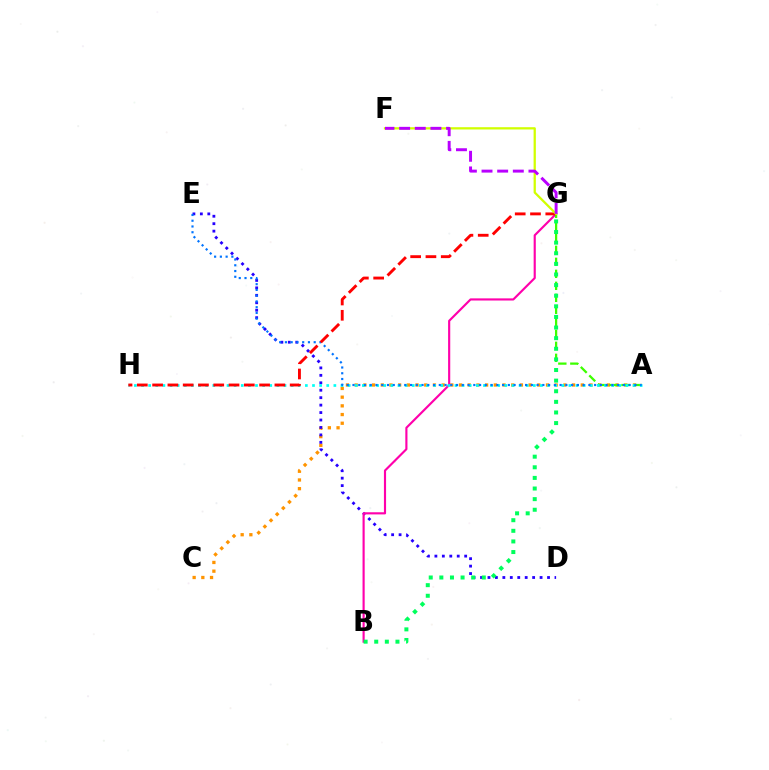{('A', 'C'): [{'color': '#ff9400', 'line_style': 'dotted', 'thickness': 2.36}], ('D', 'E'): [{'color': '#2500ff', 'line_style': 'dotted', 'thickness': 2.02}], ('B', 'G'): [{'color': '#ff00ac', 'line_style': 'solid', 'thickness': 1.55}, {'color': '#00ff5c', 'line_style': 'dotted', 'thickness': 2.88}], ('A', 'G'): [{'color': '#3dff00', 'line_style': 'dashed', 'thickness': 1.63}], ('A', 'H'): [{'color': '#00fff6', 'line_style': 'dotted', 'thickness': 1.94}], ('A', 'E'): [{'color': '#0074ff', 'line_style': 'dotted', 'thickness': 1.56}], ('G', 'H'): [{'color': '#ff0000', 'line_style': 'dashed', 'thickness': 2.08}], ('F', 'G'): [{'color': '#d1ff00', 'line_style': 'solid', 'thickness': 1.63}, {'color': '#b900ff', 'line_style': 'dashed', 'thickness': 2.13}]}